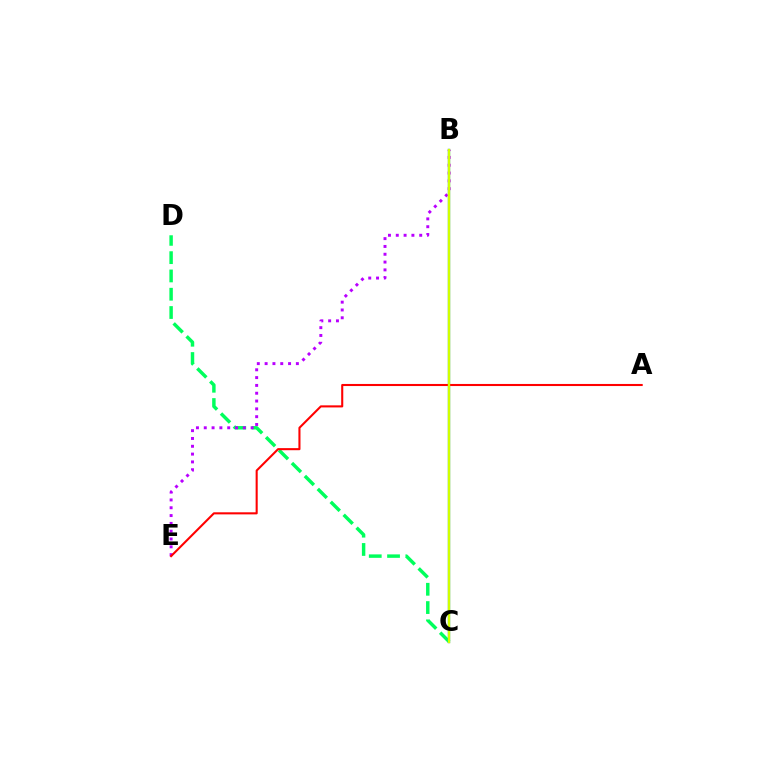{('C', 'D'): [{'color': '#00ff5c', 'line_style': 'dashed', 'thickness': 2.48}], ('B', 'C'): [{'color': '#0074ff', 'line_style': 'solid', 'thickness': 1.65}, {'color': '#d1ff00', 'line_style': 'solid', 'thickness': 1.73}], ('B', 'E'): [{'color': '#b900ff', 'line_style': 'dotted', 'thickness': 2.12}], ('A', 'E'): [{'color': '#ff0000', 'line_style': 'solid', 'thickness': 1.5}]}